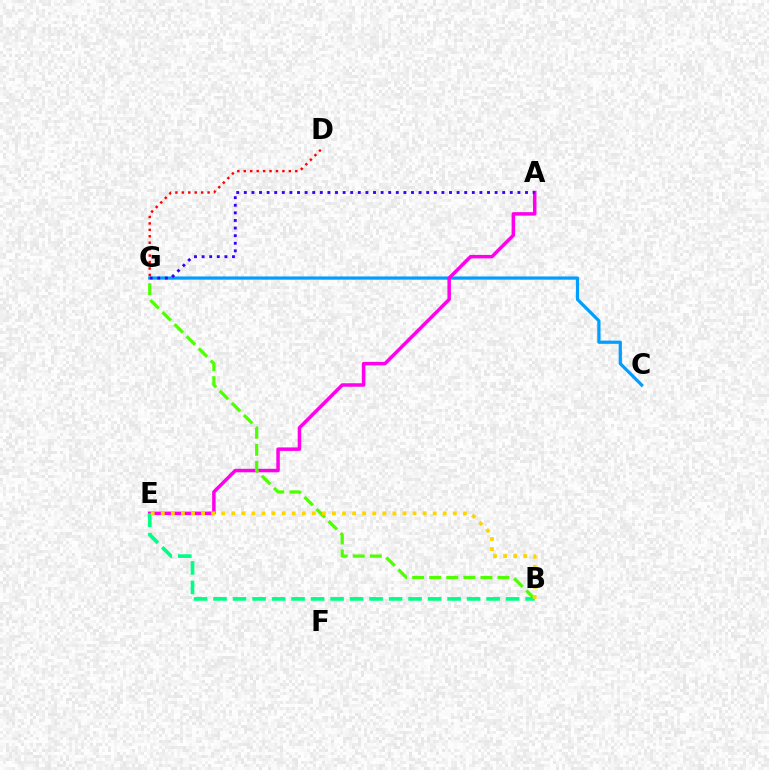{('C', 'G'): [{'color': '#009eff', 'line_style': 'solid', 'thickness': 2.31}], ('A', 'E'): [{'color': '#ff00ed', 'line_style': 'solid', 'thickness': 2.51}], ('B', 'G'): [{'color': '#4fff00', 'line_style': 'dashed', 'thickness': 2.32}], ('A', 'G'): [{'color': '#3700ff', 'line_style': 'dotted', 'thickness': 2.06}], ('B', 'E'): [{'color': '#00ff86', 'line_style': 'dashed', 'thickness': 2.65}, {'color': '#ffd500', 'line_style': 'dotted', 'thickness': 2.74}], ('D', 'G'): [{'color': '#ff0000', 'line_style': 'dotted', 'thickness': 1.75}]}